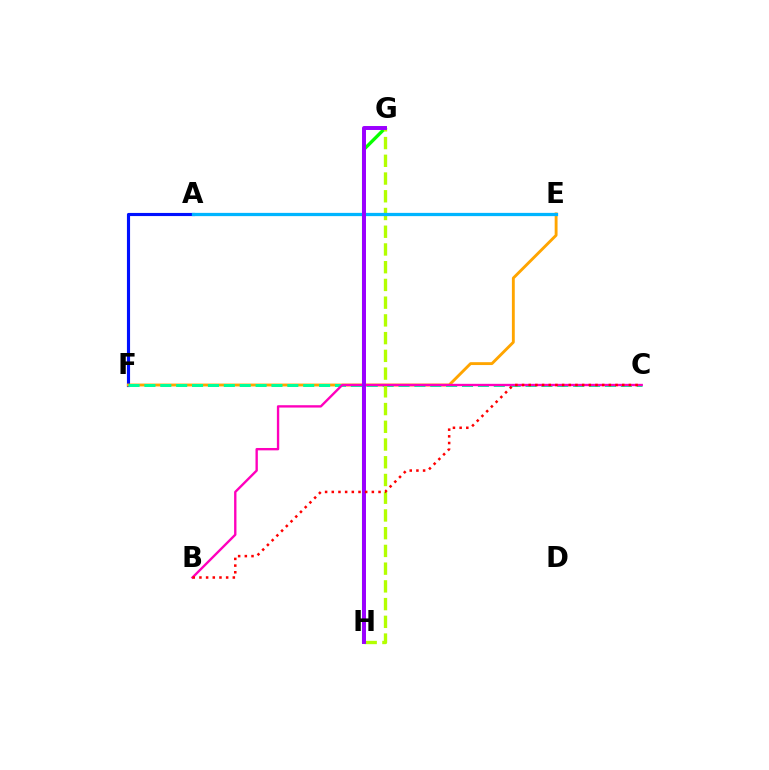{('G', 'H'): [{'color': '#08ff00', 'line_style': 'solid', 'thickness': 2.4}, {'color': '#b3ff00', 'line_style': 'dashed', 'thickness': 2.41}, {'color': '#9b00ff', 'line_style': 'solid', 'thickness': 2.84}], ('A', 'F'): [{'color': '#0010ff', 'line_style': 'solid', 'thickness': 2.26}], ('E', 'F'): [{'color': '#ffa500', 'line_style': 'solid', 'thickness': 2.07}], ('C', 'F'): [{'color': '#00ff9d', 'line_style': 'dashed', 'thickness': 2.16}], ('A', 'E'): [{'color': '#00b5ff', 'line_style': 'solid', 'thickness': 2.34}], ('B', 'C'): [{'color': '#ff00bd', 'line_style': 'solid', 'thickness': 1.7}, {'color': '#ff0000', 'line_style': 'dotted', 'thickness': 1.81}]}